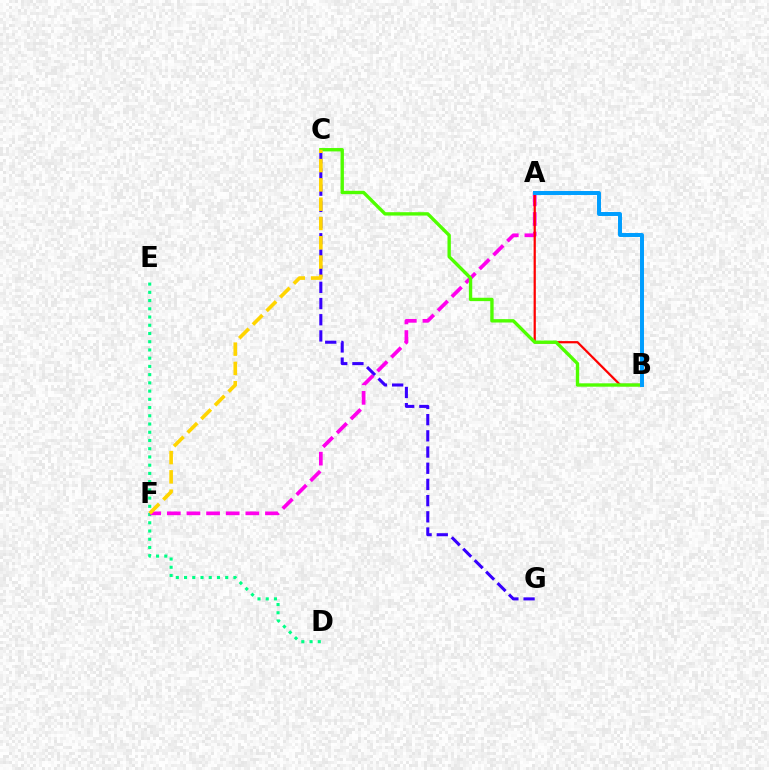{('D', 'E'): [{'color': '#00ff86', 'line_style': 'dotted', 'thickness': 2.24}], ('A', 'F'): [{'color': '#ff00ed', 'line_style': 'dashed', 'thickness': 2.67}], ('A', 'B'): [{'color': '#ff0000', 'line_style': 'solid', 'thickness': 1.61}, {'color': '#009eff', 'line_style': 'solid', 'thickness': 2.86}], ('B', 'C'): [{'color': '#4fff00', 'line_style': 'solid', 'thickness': 2.42}], ('C', 'G'): [{'color': '#3700ff', 'line_style': 'dashed', 'thickness': 2.2}], ('C', 'F'): [{'color': '#ffd500', 'line_style': 'dashed', 'thickness': 2.62}]}